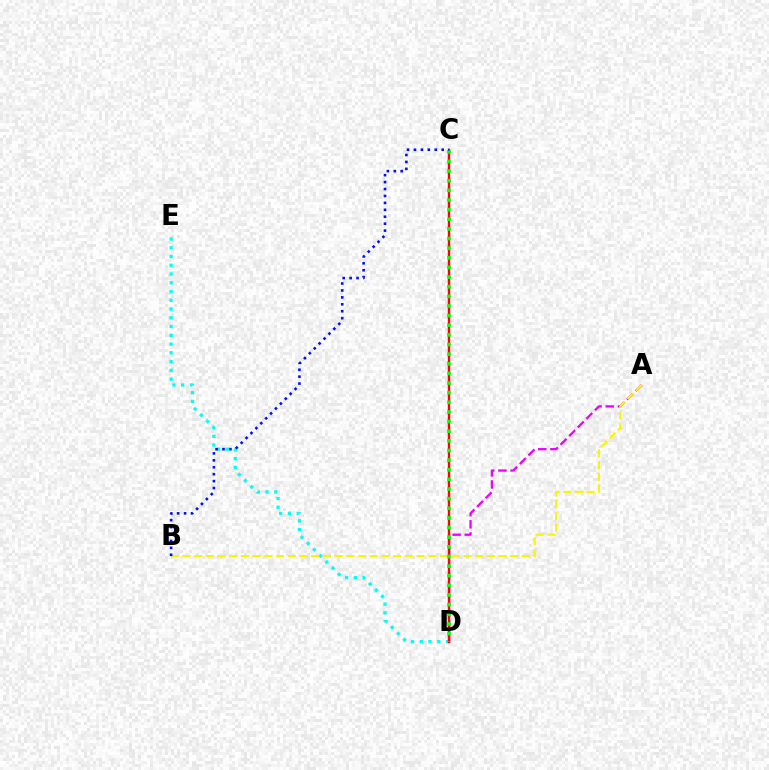{('D', 'E'): [{'color': '#00fff6', 'line_style': 'dotted', 'thickness': 2.38}], ('A', 'D'): [{'color': '#ee00ff', 'line_style': 'dashed', 'thickness': 1.65}], ('C', 'D'): [{'color': '#ff0000', 'line_style': 'solid', 'thickness': 1.73}, {'color': '#08ff00', 'line_style': 'dotted', 'thickness': 2.62}], ('A', 'B'): [{'color': '#fcf500', 'line_style': 'dashed', 'thickness': 1.59}], ('B', 'C'): [{'color': '#0010ff', 'line_style': 'dotted', 'thickness': 1.88}]}